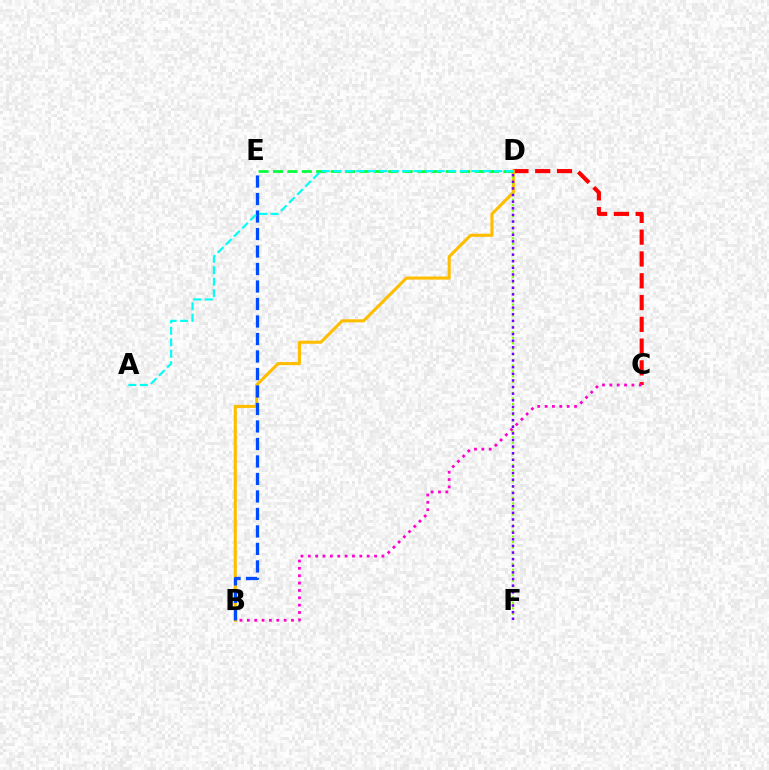{('C', 'D'): [{'color': '#ff0000', 'line_style': 'dashed', 'thickness': 2.96}], ('B', 'D'): [{'color': '#ffbd00', 'line_style': 'solid', 'thickness': 2.21}], ('D', 'F'): [{'color': '#84ff00', 'line_style': 'dotted', 'thickness': 1.5}, {'color': '#7200ff', 'line_style': 'dotted', 'thickness': 1.8}], ('B', 'E'): [{'color': '#004bff', 'line_style': 'dashed', 'thickness': 2.38}], ('B', 'C'): [{'color': '#ff00cf', 'line_style': 'dotted', 'thickness': 2.0}], ('D', 'E'): [{'color': '#00ff39', 'line_style': 'dashed', 'thickness': 1.96}], ('A', 'D'): [{'color': '#00fff6', 'line_style': 'dashed', 'thickness': 1.56}]}